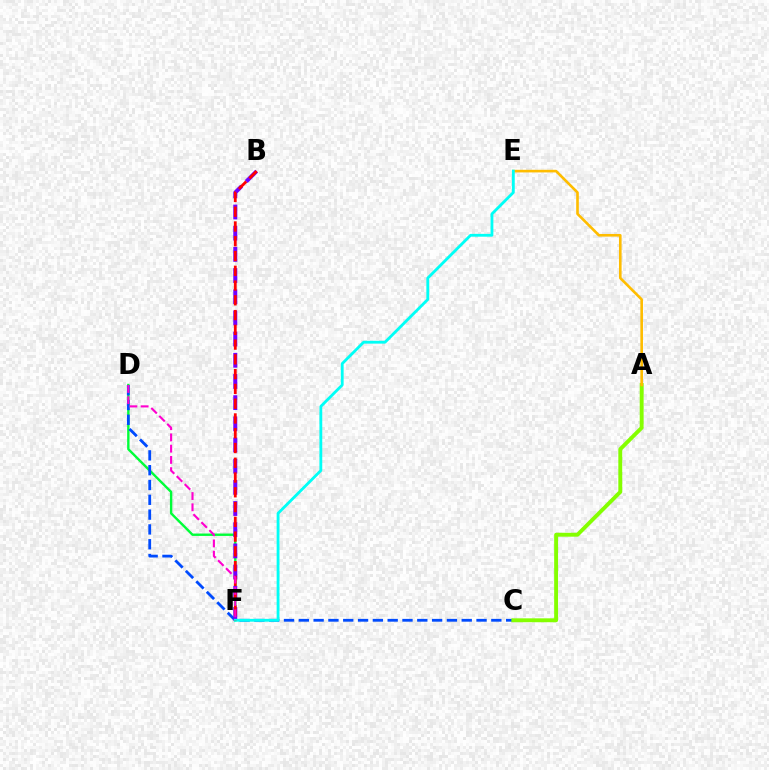{('D', 'F'): [{'color': '#00ff39', 'line_style': 'solid', 'thickness': 1.72}, {'color': '#ff00cf', 'line_style': 'dashed', 'thickness': 1.53}], ('C', 'D'): [{'color': '#004bff', 'line_style': 'dashed', 'thickness': 2.01}], ('B', 'F'): [{'color': '#7200ff', 'line_style': 'dashed', 'thickness': 2.88}, {'color': '#ff0000', 'line_style': 'dashed', 'thickness': 2.01}], ('A', 'C'): [{'color': '#84ff00', 'line_style': 'solid', 'thickness': 2.81}], ('A', 'E'): [{'color': '#ffbd00', 'line_style': 'solid', 'thickness': 1.89}], ('E', 'F'): [{'color': '#00fff6', 'line_style': 'solid', 'thickness': 2.03}]}